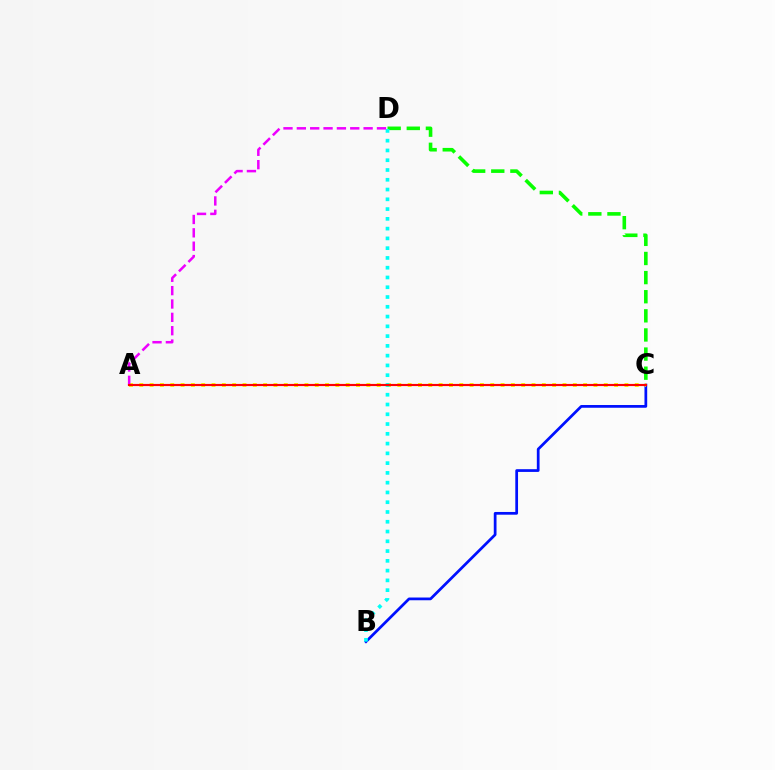{('B', 'C'): [{'color': '#0010ff', 'line_style': 'solid', 'thickness': 1.97}], ('C', 'D'): [{'color': '#08ff00', 'line_style': 'dashed', 'thickness': 2.6}], ('A', 'C'): [{'color': '#fcf500', 'line_style': 'dotted', 'thickness': 2.8}, {'color': '#ff0000', 'line_style': 'solid', 'thickness': 1.55}], ('B', 'D'): [{'color': '#00fff6', 'line_style': 'dotted', 'thickness': 2.65}], ('A', 'D'): [{'color': '#ee00ff', 'line_style': 'dashed', 'thickness': 1.81}]}